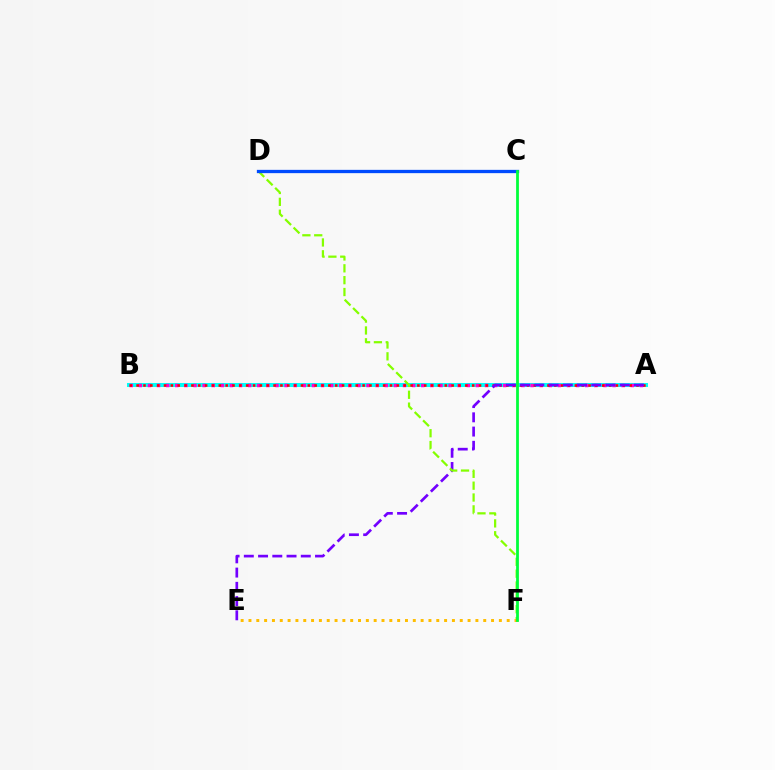{('A', 'B'): [{'color': '#00fff6', 'line_style': 'solid', 'thickness': 2.9}, {'color': '#ff00cf', 'line_style': 'dotted', 'thickness': 2.48}, {'color': '#ff0000', 'line_style': 'dotted', 'thickness': 1.86}], ('A', 'E'): [{'color': '#7200ff', 'line_style': 'dashed', 'thickness': 1.93}], ('D', 'F'): [{'color': '#84ff00', 'line_style': 'dashed', 'thickness': 1.61}], ('E', 'F'): [{'color': '#ffbd00', 'line_style': 'dotted', 'thickness': 2.13}], ('C', 'D'): [{'color': '#004bff', 'line_style': 'solid', 'thickness': 2.37}], ('C', 'F'): [{'color': '#00ff39', 'line_style': 'solid', 'thickness': 2.01}]}